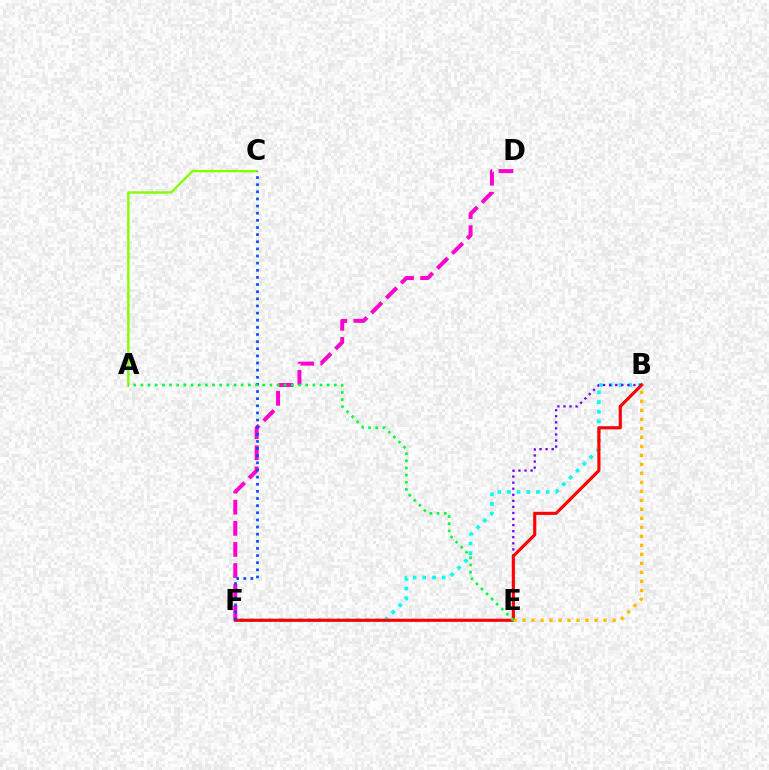{('D', 'F'): [{'color': '#ff00cf', 'line_style': 'dashed', 'thickness': 2.87}], ('B', 'F'): [{'color': '#00fff6', 'line_style': 'dotted', 'thickness': 2.63}, {'color': '#ff0000', 'line_style': 'solid', 'thickness': 2.26}], ('B', 'E'): [{'color': '#7200ff', 'line_style': 'dotted', 'thickness': 1.65}, {'color': '#ffbd00', 'line_style': 'dotted', 'thickness': 2.45}], ('A', 'C'): [{'color': '#84ff00', 'line_style': 'solid', 'thickness': 1.71}], ('C', 'F'): [{'color': '#004bff', 'line_style': 'dotted', 'thickness': 1.94}], ('A', 'E'): [{'color': '#00ff39', 'line_style': 'dotted', 'thickness': 1.95}]}